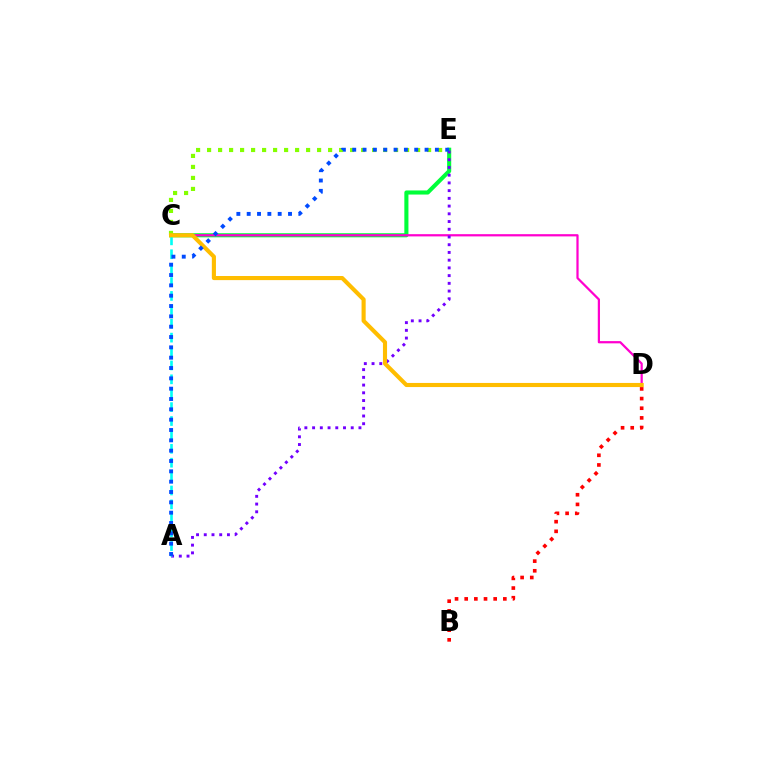{('B', 'D'): [{'color': '#ff0000', 'line_style': 'dotted', 'thickness': 2.63}], ('C', 'E'): [{'color': '#00ff39', 'line_style': 'solid', 'thickness': 2.95}, {'color': '#84ff00', 'line_style': 'dotted', 'thickness': 2.99}], ('C', 'D'): [{'color': '#ff00cf', 'line_style': 'solid', 'thickness': 1.61}, {'color': '#ffbd00', 'line_style': 'solid', 'thickness': 2.96}], ('A', 'E'): [{'color': '#7200ff', 'line_style': 'dotted', 'thickness': 2.1}, {'color': '#004bff', 'line_style': 'dotted', 'thickness': 2.81}], ('A', 'C'): [{'color': '#00fff6', 'line_style': 'dashed', 'thickness': 1.89}]}